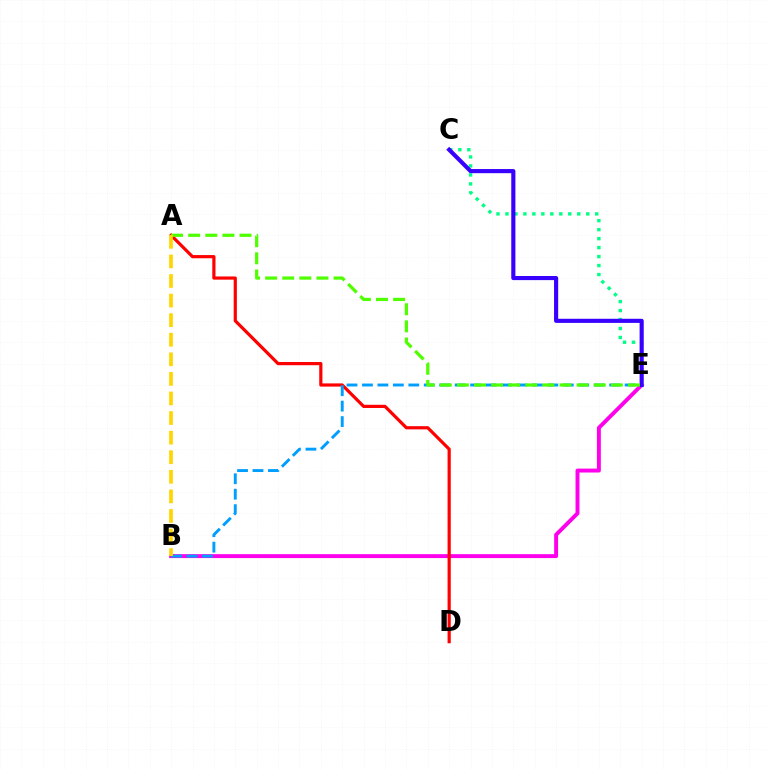{('C', 'E'): [{'color': '#00ff86', 'line_style': 'dotted', 'thickness': 2.44}, {'color': '#3700ff', 'line_style': 'solid', 'thickness': 2.97}], ('B', 'E'): [{'color': '#ff00ed', 'line_style': 'solid', 'thickness': 2.82}, {'color': '#009eff', 'line_style': 'dashed', 'thickness': 2.1}], ('A', 'D'): [{'color': '#ff0000', 'line_style': 'solid', 'thickness': 2.3}], ('A', 'E'): [{'color': '#4fff00', 'line_style': 'dashed', 'thickness': 2.32}], ('A', 'B'): [{'color': '#ffd500', 'line_style': 'dashed', 'thickness': 2.66}]}